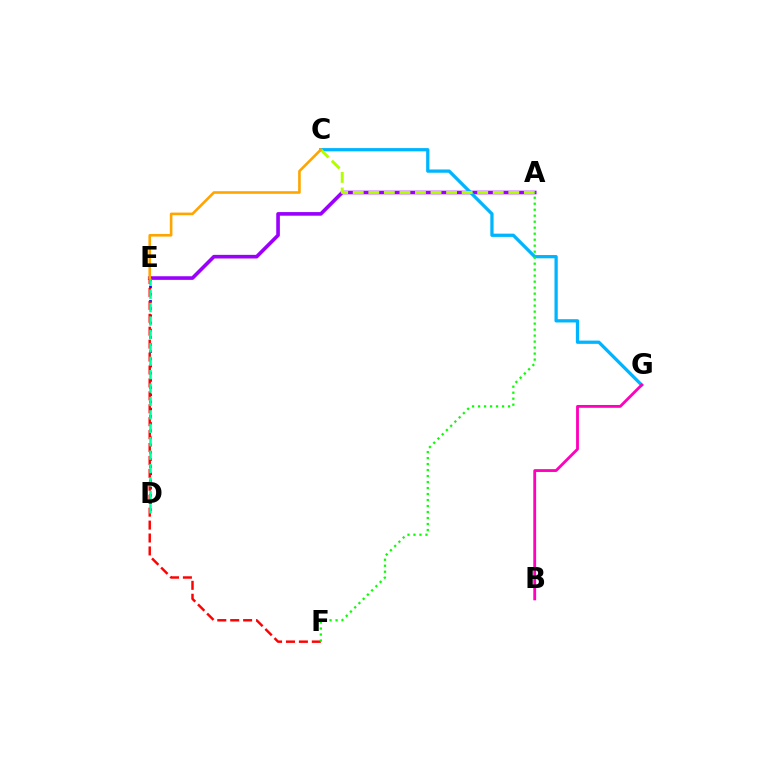{('A', 'E'): [{'color': '#9b00ff', 'line_style': 'solid', 'thickness': 2.6}], ('D', 'E'): [{'color': '#0010ff', 'line_style': 'dotted', 'thickness': 1.95}, {'color': '#00ff9d', 'line_style': 'dashed', 'thickness': 1.82}], ('E', 'F'): [{'color': '#ff0000', 'line_style': 'dashed', 'thickness': 1.76}], ('C', 'G'): [{'color': '#00b5ff', 'line_style': 'solid', 'thickness': 2.35}], ('A', 'C'): [{'color': '#b3ff00', 'line_style': 'dashed', 'thickness': 2.11}], ('A', 'F'): [{'color': '#08ff00', 'line_style': 'dotted', 'thickness': 1.63}], ('C', 'E'): [{'color': '#ffa500', 'line_style': 'solid', 'thickness': 1.89}], ('B', 'G'): [{'color': '#ff00bd', 'line_style': 'solid', 'thickness': 2.03}]}